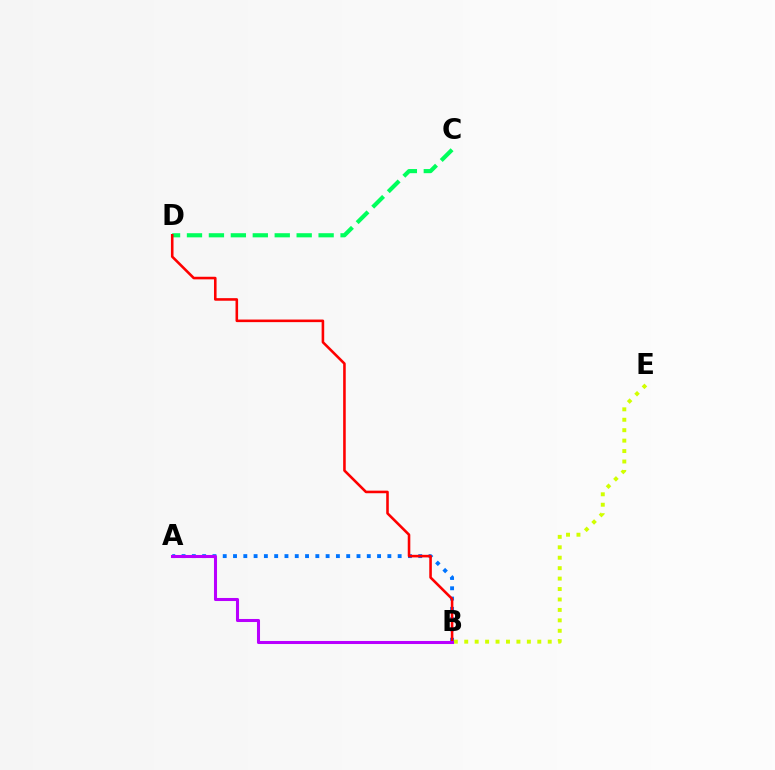{('C', 'D'): [{'color': '#00ff5c', 'line_style': 'dashed', 'thickness': 2.98}], ('A', 'B'): [{'color': '#0074ff', 'line_style': 'dotted', 'thickness': 2.8}, {'color': '#b900ff', 'line_style': 'solid', 'thickness': 2.2}], ('B', 'D'): [{'color': '#ff0000', 'line_style': 'solid', 'thickness': 1.86}], ('B', 'E'): [{'color': '#d1ff00', 'line_style': 'dotted', 'thickness': 2.84}]}